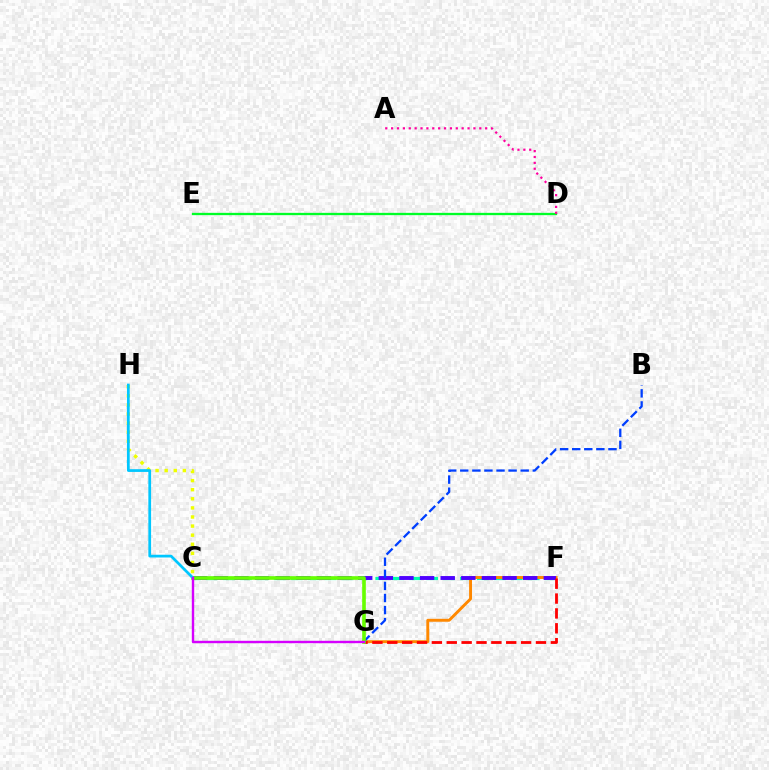{('C', 'F'): [{'color': '#00ffaf', 'line_style': 'dashed', 'thickness': 2.3}, {'color': '#4f00ff', 'line_style': 'dashed', 'thickness': 2.8}], ('F', 'G'): [{'color': '#ff8800', 'line_style': 'solid', 'thickness': 2.1}, {'color': '#ff0000', 'line_style': 'dashed', 'thickness': 2.02}], ('D', 'E'): [{'color': '#00ff27', 'line_style': 'solid', 'thickness': 1.66}], ('C', 'H'): [{'color': '#eeff00', 'line_style': 'dotted', 'thickness': 2.47}, {'color': '#00c7ff', 'line_style': 'solid', 'thickness': 1.97}], ('B', 'G'): [{'color': '#003fff', 'line_style': 'dashed', 'thickness': 1.64}], ('C', 'G'): [{'color': '#66ff00', 'line_style': 'solid', 'thickness': 2.62}, {'color': '#d600ff', 'line_style': 'solid', 'thickness': 1.72}], ('A', 'D'): [{'color': '#ff00a0', 'line_style': 'dotted', 'thickness': 1.6}]}